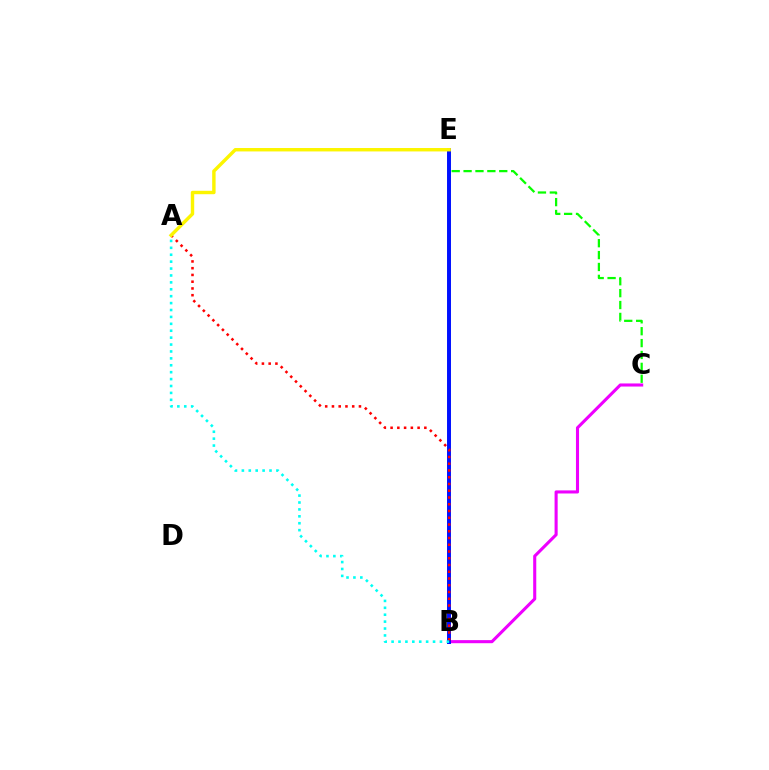{('C', 'E'): [{'color': '#08ff00', 'line_style': 'dashed', 'thickness': 1.62}], ('B', 'C'): [{'color': '#ee00ff', 'line_style': 'solid', 'thickness': 2.22}], ('B', 'E'): [{'color': '#0010ff', 'line_style': 'solid', 'thickness': 2.85}], ('A', 'B'): [{'color': '#ff0000', 'line_style': 'dotted', 'thickness': 1.83}, {'color': '#00fff6', 'line_style': 'dotted', 'thickness': 1.88}], ('A', 'E'): [{'color': '#fcf500', 'line_style': 'solid', 'thickness': 2.46}]}